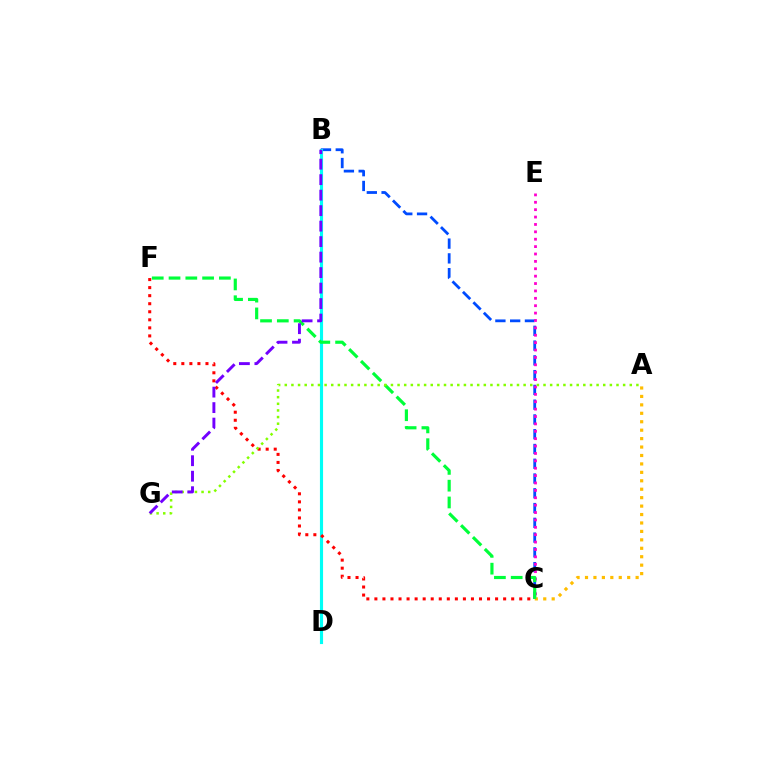{('B', 'C'): [{'color': '#004bff', 'line_style': 'dashed', 'thickness': 2.01}], ('B', 'D'): [{'color': '#00fff6', 'line_style': 'solid', 'thickness': 2.25}], ('C', 'F'): [{'color': '#ff0000', 'line_style': 'dotted', 'thickness': 2.19}, {'color': '#00ff39', 'line_style': 'dashed', 'thickness': 2.28}], ('C', 'E'): [{'color': '#ff00cf', 'line_style': 'dotted', 'thickness': 2.01}], ('A', 'C'): [{'color': '#ffbd00', 'line_style': 'dotted', 'thickness': 2.29}], ('A', 'G'): [{'color': '#84ff00', 'line_style': 'dotted', 'thickness': 1.8}], ('B', 'G'): [{'color': '#7200ff', 'line_style': 'dashed', 'thickness': 2.1}]}